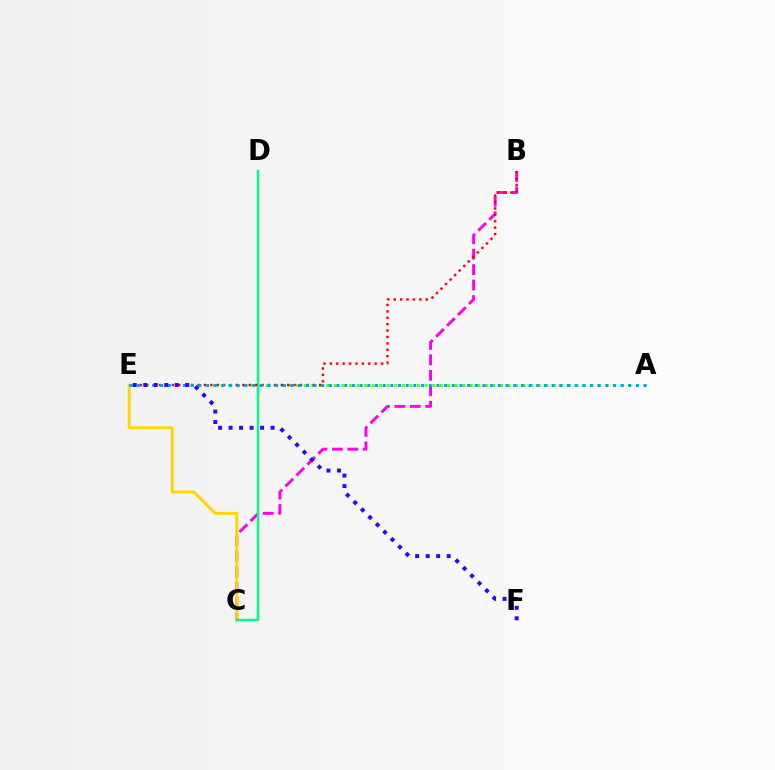{('A', 'E'): [{'color': '#4fff00', 'line_style': 'dotted', 'thickness': 2.05}, {'color': '#009eff', 'line_style': 'dotted', 'thickness': 2.08}], ('B', 'C'): [{'color': '#ff00ed', 'line_style': 'dashed', 'thickness': 2.1}], ('C', 'E'): [{'color': '#ffd500', 'line_style': 'solid', 'thickness': 2.08}], ('C', 'D'): [{'color': '#00ff86', 'line_style': 'solid', 'thickness': 1.78}], ('B', 'E'): [{'color': '#ff0000', 'line_style': 'dotted', 'thickness': 1.74}], ('E', 'F'): [{'color': '#3700ff', 'line_style': 'dotted', 'thickness': 2.85}]}